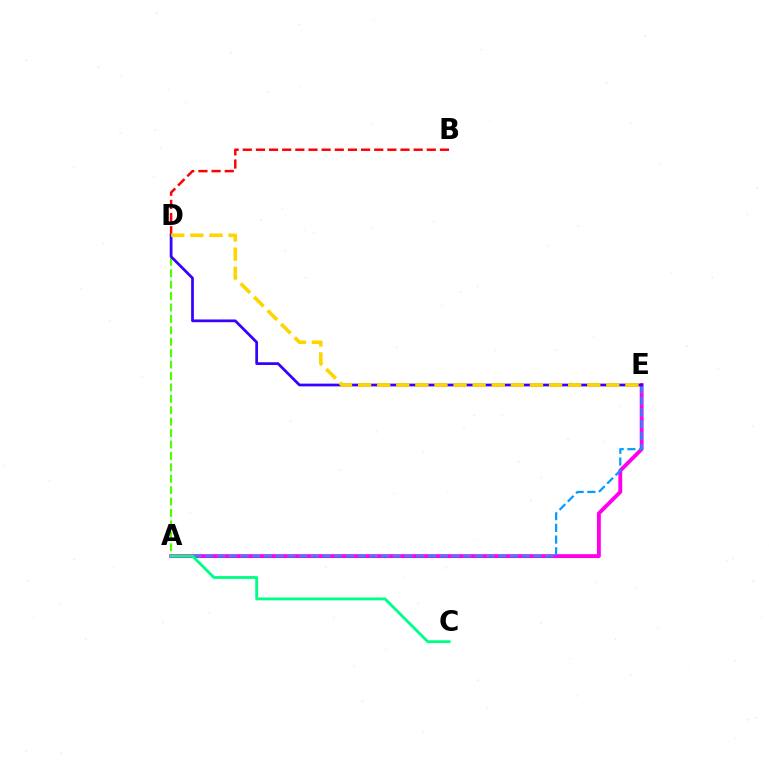{('A', 'E'): [{'color': '#ff00ed', 'line_style': 'solid', 'thickness': 2.79}, {'color': '#009eff', 'line_style': 'dashed', 'thickness': 1.59}], ('B', 'D'): [{'color': '#ff0000', 'line_style': 'dashed', 'thickness': 1.79}], ('A', 'D'): [{'color': '#4fff00', 'line_style': 'dashed', 'thickness': 1.55}], ('A', 'C'): [{'color': '#00ff86', 'line_style': 'solid', 'thickness': 2.05}], ('D', 'E'): [{'color': '#3700ff', 'line_style': 'solid', 'thickness': 1.97}, {'color': '#ffd500', 'line_style': 'dashed', 'thickness': 2.59}]}